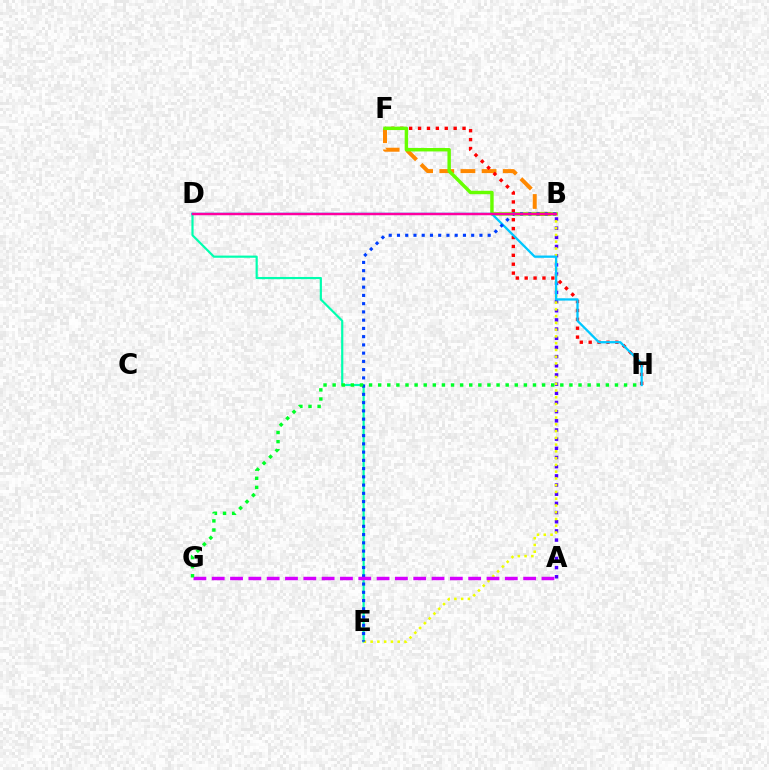{('D', 'E'): [{'color': '#00ffaf', 'line_style': 'solid', 'thickness': 1.57}], ('B', 'F'): [{'color': '#ff8800', 'line_style': 'dashed', 'thickness': 2.87}, {'color': '#66ff00', 'line_style': 'solid', 'thickness': 2.47}], ('A', 'B'): [{'color': '#4f00ff', 'line_style': 'dotted', 'thickness': 2.49}], ('F', 'H'): [{'color': '#ff0000', 'line_style': 'dotted', 'thickness': 2.42}], ('B', 'E'): [{'color': '#eeff00', 'line_style': 'dotted', 'thickness': 1.84}, {'color': '#003fff', 'line_style': 'dotted', 'thickness': 2.24}], ('D', 'H'): [{'color': '#00c7ff', 'line_style': 'solid', 'thickness': 1.65}], ('A', 'G'): [{'color': '#d600ff', 'line_style': 'dashed', 'thickness': 2.49}], ('B', 'D'): [{'color': '#ff00a0', 'line_style': 'solid', 'thickness': 1.76}], ('G', 'H'): [{'color': '#00ff27', 'line_style': 'dotted', 'thickness': 2.47}]}